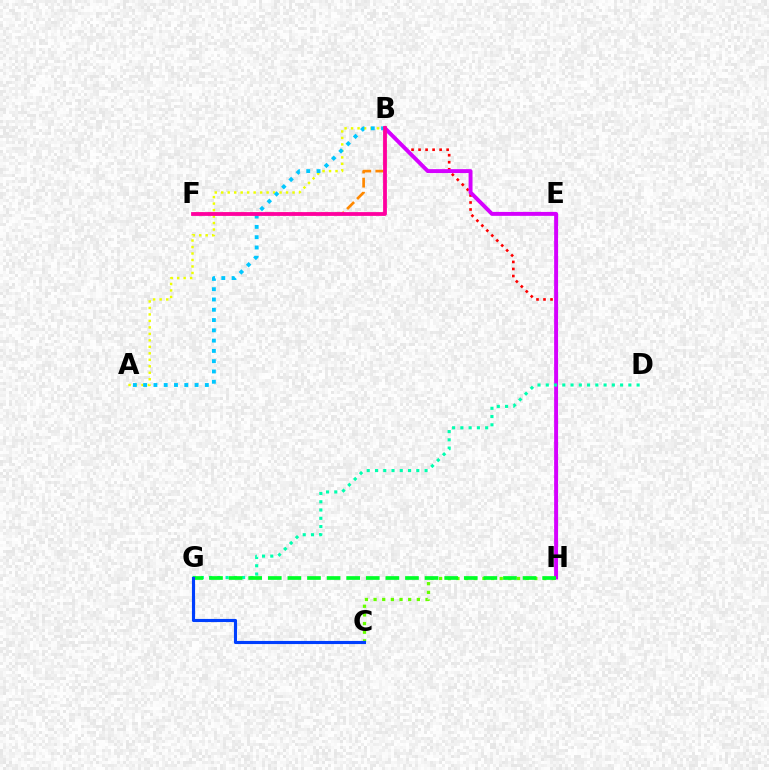{('A', 'B'): [{'color': '#eeff00', 'line_style': 'dotted', 'thickness': 1.76}, {'color': '#00c7ff', 'line_style': 'dotted', 'thickness': 2.79}], ('E', 'H'): [{'color': '#4f00ff', 'line_style': 'dashed', 'thickness': 1.51}], ('B', 'H'): [{'color': '#ff0000', 'line_style': 'dotted', 'thickness': 1.91}, {'color': '#d600ff', 'line_style': 'solid', 'thickness': 2.83}], ('C', 'H'): [{'color': '#66ff00', 'line_style': 'dotted', 'thickness': 2.35}], ('B', 'F'): [{'color': '#ff8800', 'line_style': 'dashed', 'thickness': 1.92}, {'color': '#ff00a0', 'line_style': 'solid', 'thickness': 2.73}], ('D', 'G'): [{'color': '#00ffaf', 'line_style': 'dotted', 'thickness': 2.24}], ('G', 'H'): [{'color': '#00ff27', 'line_style': 'dashed', 'thickness': 2.66}], ('C', 'G'): [{'color': '#003fff', 'line_style': 'solid', 'thickness': 2.24}]}